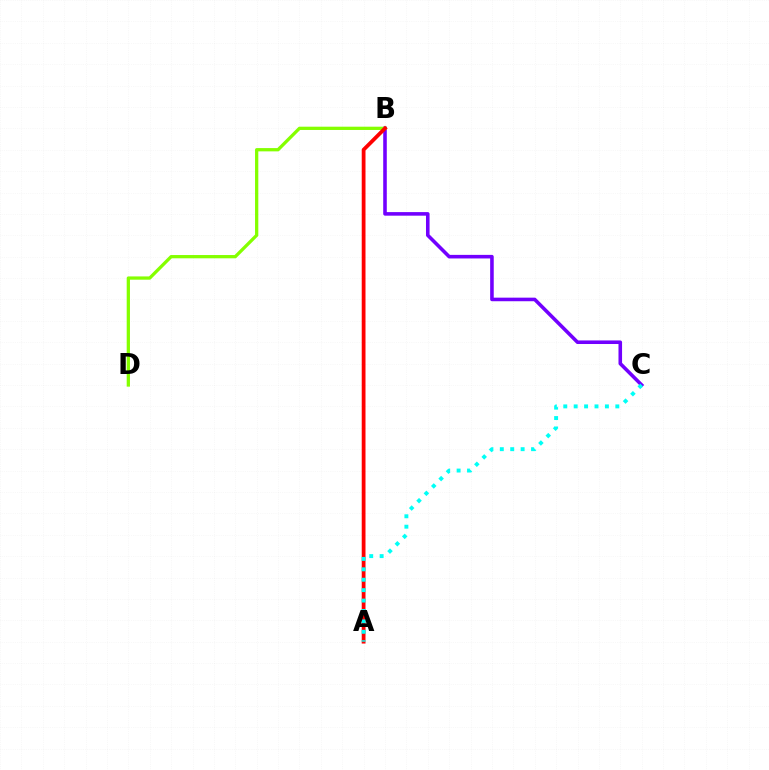{('B', 'C'): [{'color': '#7200ff', 'line_style': 'solid', 'thickness': 2.58}], ('B', 'D'): [{'color': '#84ff00', 'line_style': 'solid', 'thickness': 2.36}], ('A', 'B'): [{'color': '#ff0000', 'line_style': 'solid', 'thickness': 2.72}], ('A', 'C'): [{'color': '#00fff6', 'line_style': 'dotted', 'thickness': 2.83}]}